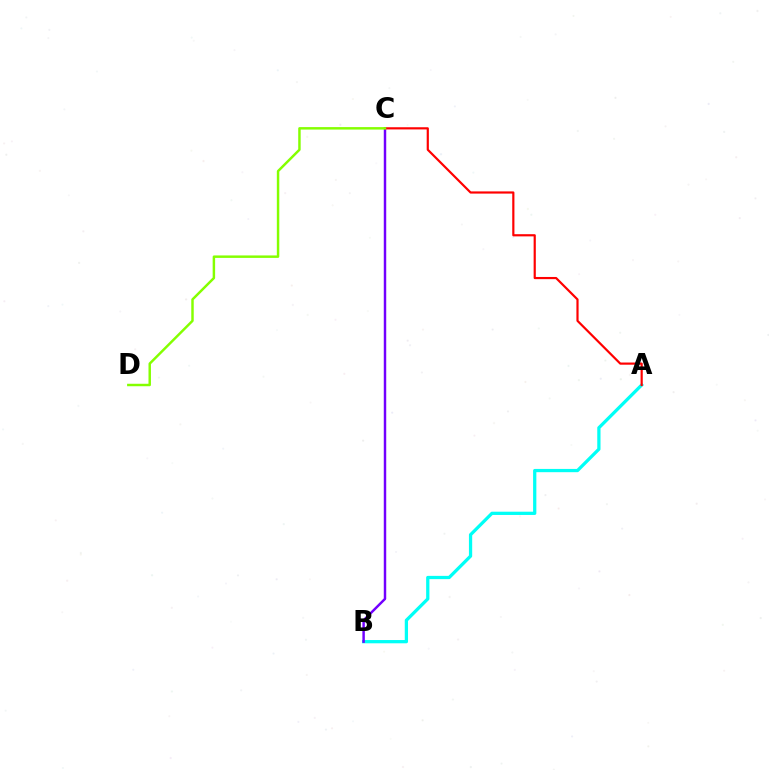{('A', 'B'): [{'color': '#00fff6', 'line_style': 'solid', 'thickness': 2.35}], ('B', 'C'): [{'color': '#7200ff', 'line_style': 'solid', 'thickness': 1.77}], ('A', 'C'): [{'color': '#ff0000', 'line_style': 'solid', 'thickness': 1.57}], ('C', 'D'): [{'color': '#84ff00', 'line_style': 'solid', 'thickness': 1.77}]}